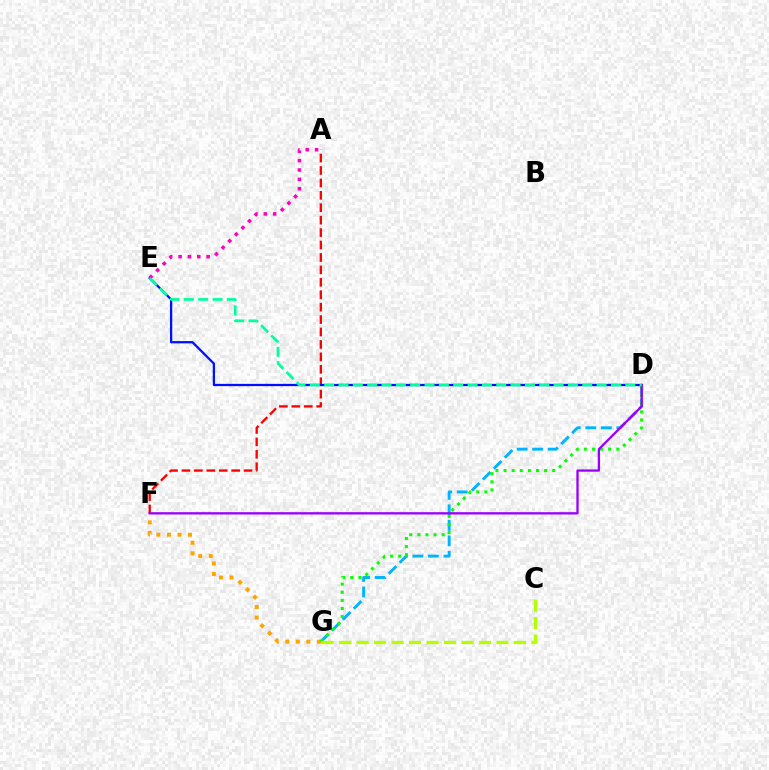{('A', 'F'): [{'color': '#ff0000', 'line_style': 'dashed', 'thickness': 1.69}], ('D', 'G'): [{'color': '#00b5ff', 'line_style': 'dashed', 'thickness': 2.11}, {'color': '#08ff00', 'line_style': 'dotted', 'thickness': 2.2}], ('F', 'G'): [{'color': '#ffa500', 'line_style': 'dotted', 'thickness': 2.86}], ('D', 'E'): [{'color': '#0010ff', 'line_style': 'solid', 'thickness': 1.64}, {'color': '#00ff9d', 'line_style': 'dashed', 'thickness': 1.95}], ('C', 'G'): [{'color': '#b3ff00', 'line_style': 'dashed', 'thickness': 2.38}], ('A', 'E'): [{'color': '#ff00bd', 'line_style': 'dotted', 'thickness': 2.54}], ('D', 'F'): [{'color': '#9b00ff', 'line_style': 'solid', 'thickness': 1.66}]}